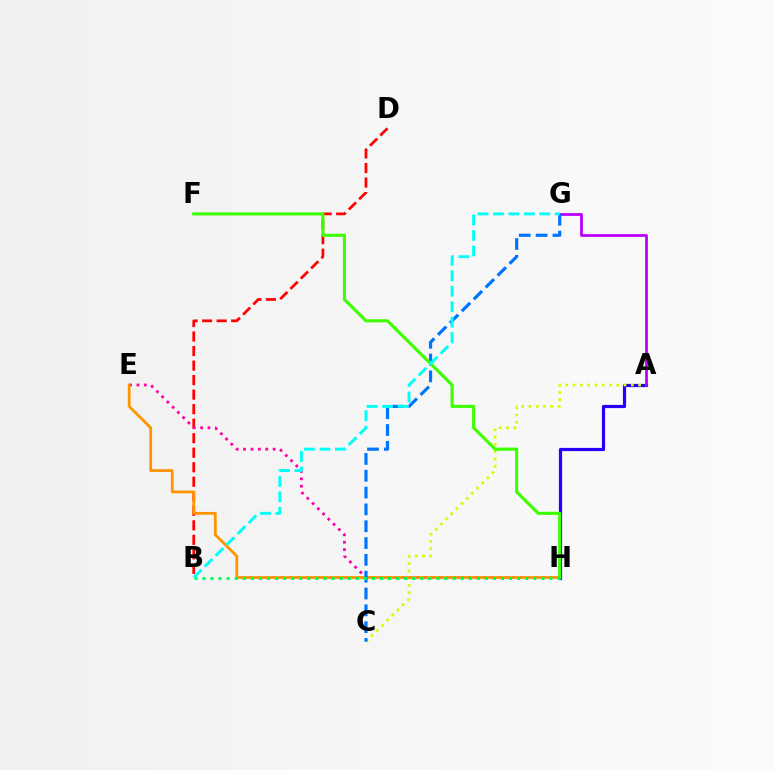{('A', 'H'): [{'color': '#2500ff', 'line_style': 'solid', 'thickness': 2.3}], ('B', 'D'): [{'color': '#ff0000', 'line_style': 'dashed', 'thickness': 1.97}], ('A', 'C'): [{'color': '#d1ff00', 'line_style': 'dotted', 'thickness': 1.98}], ('E', 'H'): [{'color': '#ff00ac', 'line_style': 'dotted', 'thickness': 2.01}, {'color': '#ff9400', 'line_style': 'solid', 'thickness': 2.01}], ('A', 'G'): [{'color': '#b900ff', 'line_style': 'solid', 'thickness': 2.0}], ('C', 'G'): [{'color': '#0074ff', 'line_style': 'dashed', 'thickness': 2.29}], ('F', 'H'): [{'color': '#3dff00', 'line_style': 'solid', 'thickness': 2.24}], ('B', 'H'): [{'color': '#00ff5c', 'line_style': 'dotted', 'thickness': 2.19}], ('B', 'G'): [{'color': '#00fff6', 'line_style': 'dashed', 'thickness': 2.1}]}